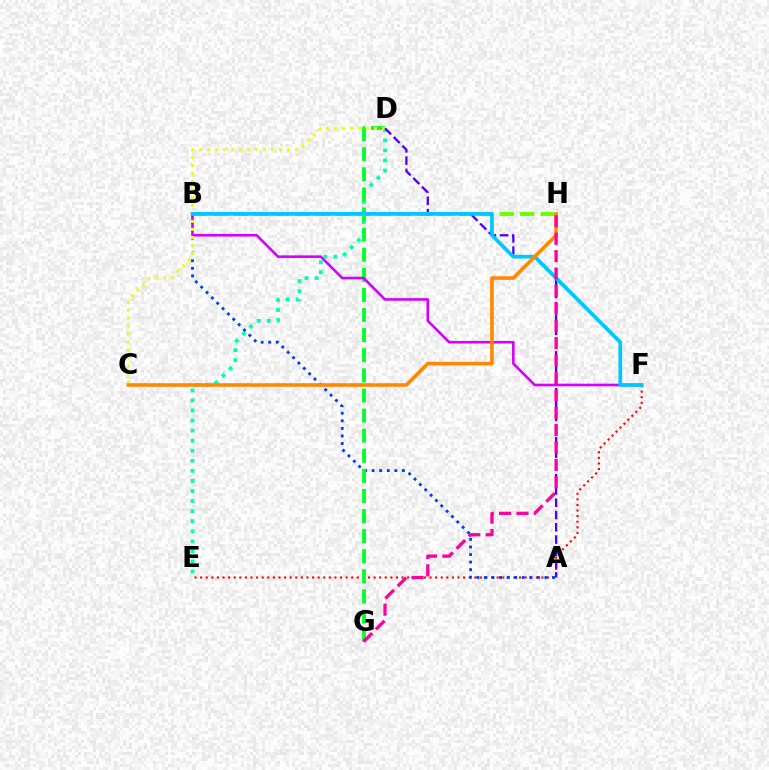{('E', 'F'): [{'color': '#ff0000', 'line_style': 'dotted', 'thickness': 1.52}], ('D', 'E'): [{'color': '#00ffaf', 'line_style': 'dotted', 'thickness': 2.73}], ('A', 'B'): [{'color': '#003fff', 'line_style': 'dotted', 'thickness': 2.06}], ('D', 'G'): [{'color': '#00ff27', 'line_style': 'dashed', 'thickness': 2.73}], ('B', 'F'): [{'color': '#d600ff', 'line_style': 'solid', 'thickness': 1.88}, {'color': '#00c7ff', 'line_style': 'solid', 'thickness': 2.67}], ('C', 'D'): [{'color': '#eeff00', 'line_style': 'dotted', 'thickness': 2.17}], ('B', 'H'): [{'color': '#66ff00', 'line_style': 'dashed', 'thickness': 2.78}], ('A', 'D'): [{'color': '#4f00ff', 'line_style': 'dashed', 'thickness': 1.67}], ('C', 'H'): [{'color': '#ff8800', 'line_style': 'solid', 'thickness': 2.58}], ('G', 'H'): [{'color': '#ff00a0', 'line_style': 'dashed', 'thickness': 2.36}]}